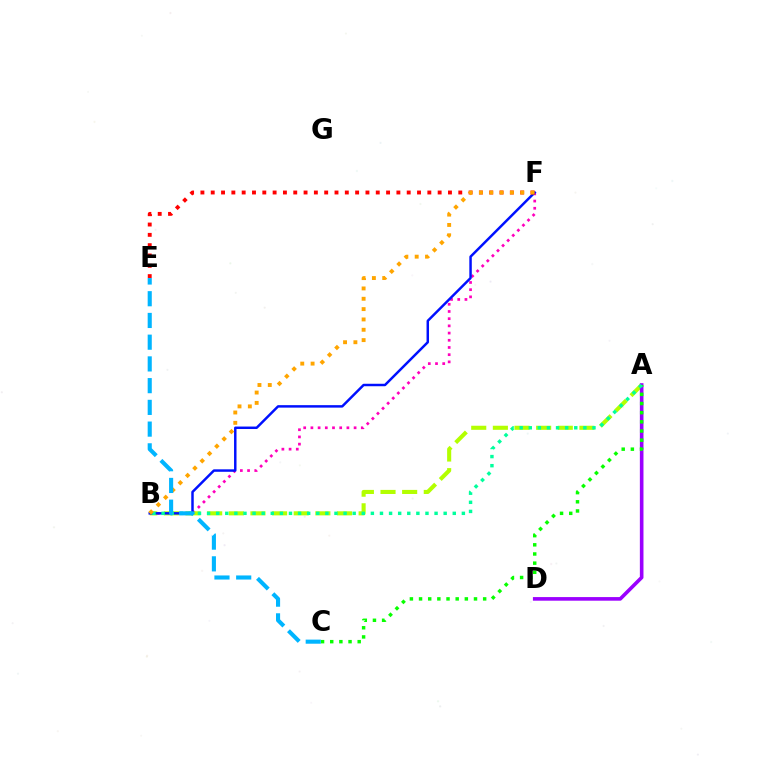{('B', 'F'): [{'color': '#ff00bd', 'line_style': 'dotted', 'thickness': 1.96}, {'color': '#0010ff', 'line_style': 'solid', 'thickness': 1.78}, {'color': '#ffa500', 'line_style': 'dotted', 'thickness': 2.81}], ('A', 'B'): [{'color': '#b3ff00', 'line_style': 'dashed', 'thickness': 2.94}, {'color': '#00ff9d', 'line_style': 'dotted', 'thickness': 2.47}], ('A', 'D'): [{'color': '#9b00ff', 'line_style': 'solid', 'thickness': 2.6}], ('A', 'C'): [{'color': '#08ff00', 'line_style': 'dotted', 'thickness': 2.49}], ('E', 'F'): [{'color': '#ff0000', 'line_style': 'dotted', 'thickness': 2.8}], ('C', 'E'): [{'color': '#00b5ff', 'line_style': 'dashed', 'thickness': 2.95}]}